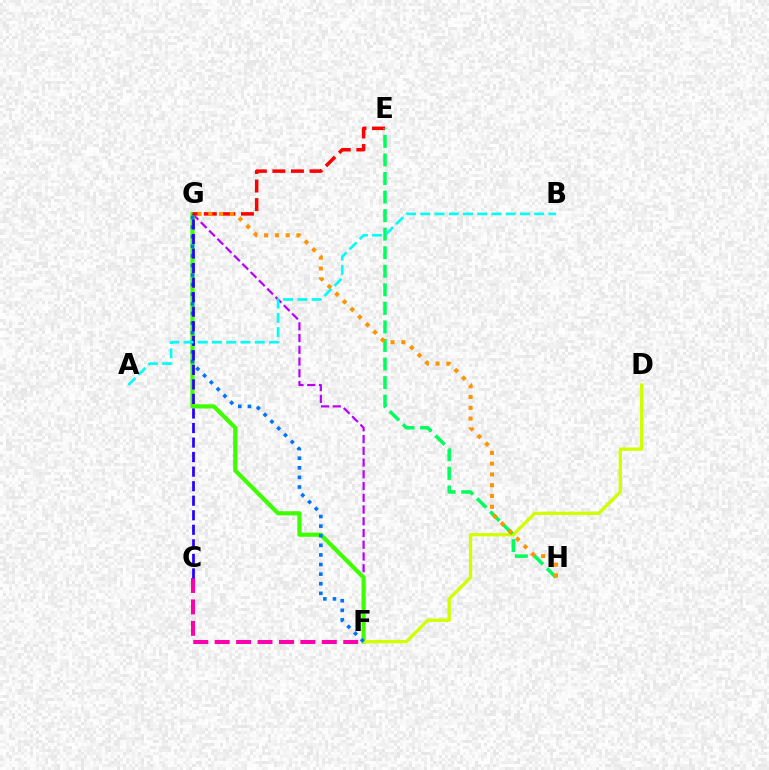{('F', 'G'): [{'color': '#b900ff', 'line_style': 'dashed', 'thickness': 1.6}, {'color': '#3dff00', 'line_style': 'solid', 'thickness': 3.0}, {'color': '#0074ff', 'line_style': 'dotted', 'thickness': 2.61}], ('C', 'F'): [{'color': '#ff00ac', 'line_style': 'dashed', 'thickness': 2.91}], ('E', 'G'): [{'color': '#ff0000', 'line_style': 'dashed', 'thickness': 2.52}], ('D', 'F'): [{'color': '#d1ff00', 'line_style': 'solid', 'thickness': 2.38}], ('C', 'G'): [{'color': '#2500ff', 'line_style': 'dashed', 'thickness': 1.98}], ('E', 'H'): [{'color': '#00ff5c', 'line_style': 'dashed', 'thickness': 2.52}], ('A', 'B'): [{'color': '#00fff6', 'line_style': 'dashed', 'thickness': 1.93}], ('G', 'H'): [{'color': '#ff9400', 'line_style': 'dotted', 'thickness': 2.93}]}